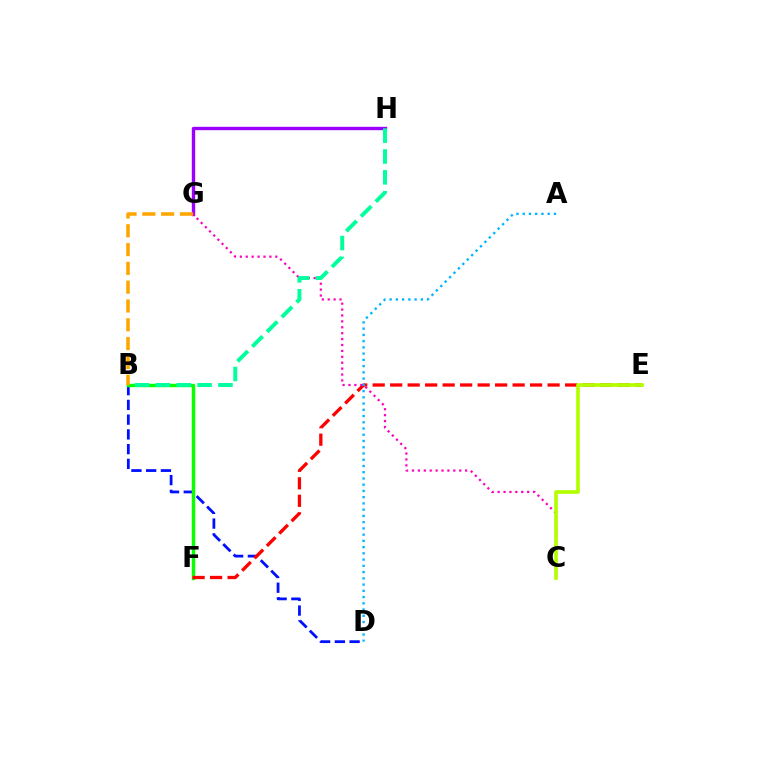{('B', 'D'): [{'color': '#0010ff', 'line_style': 'dashed', 'thickness': 2.0}], ('B', 'F'): [{'color': '#08ff00', 'line_style': 'solid', 'thickness': 2.47}], ('G', 'H'): [{'color': '#9b00ff', 'line_style': 'solid', 'thickness': 2.43}], ('E', 'F'): [{'color': '#ff0000', 'line_style': 'dashed', 'thickness': 2.38}], ('C', 'G'): [{'color': '#ff00bd', 'line_style': 'dotted', 'thickness': 1.6}], ('C', 'E'): [{'color': '#b3ff00', 'line_style': 'solid', 'thickness': 2.64}], ('A', 'D'): [{'color': '#00b5ff', 'line_style': 'dotted', 'thickness': 1.7}], ('B', 'G'): [{'color': '#ffa500', 'line_style': 'dashed', 'thickness': 2.55}], ('B', 'H'): [{'color': '#00ff9d', 'line_style': 'dashed', 'thickness': 2.83}]}